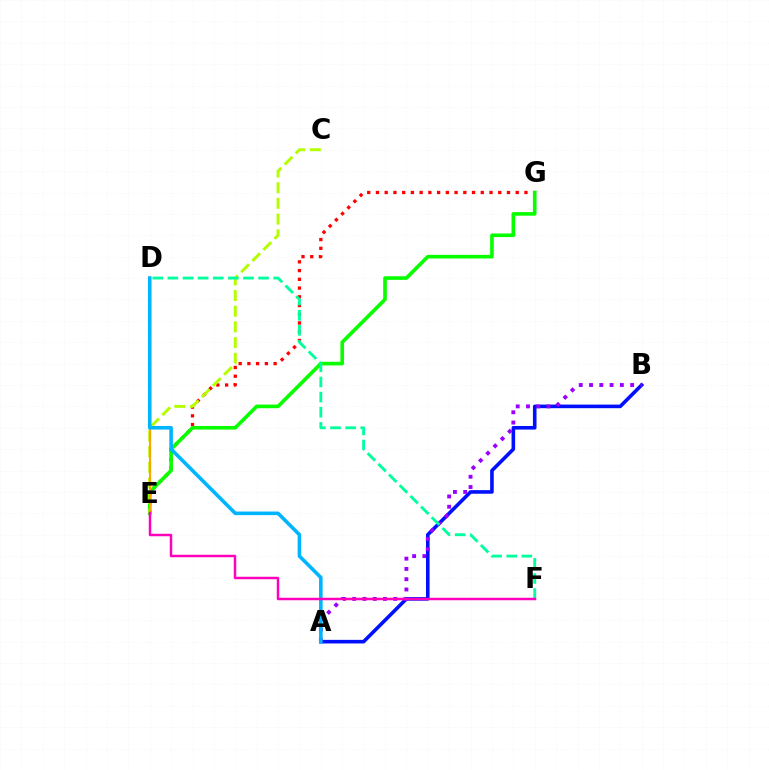{('E', 'G'): [{'color': '#ff0000', 'line_style': 'dotted', 'thickness': 2.37}, {'color': '#08ff00', 'line_style': 'solid', 'thickness': 2.62}], ('A', 'B'): [{'color': '#0010ff', 'line_style': 'solid', 'thickness': 2.59}, {'color': '#9b00ff', 'line_style': 'dotted', 'thickness': 2.79}], ('C', 'E'): [{'color': '#b3ff00', 'line_style': 'dashed', 'thickness': 2.13}], ('D', 'E'): [{'color': '#ffa500', 'line_style': 'solid', 'thickness': 1.53}], ('D', 'F'): [{'color': '#00ff9d', 'line_style': 'dashed', 'thickness': 2.05}], ('A', 'D'): [{'color': '#00b5ff', 'line_style': 'solid', 'thickness': 2.59}], ('E', 'F'): [{'color': '#ff00bd', 'line_style': 'solid', 'thickness': 1.78}]}